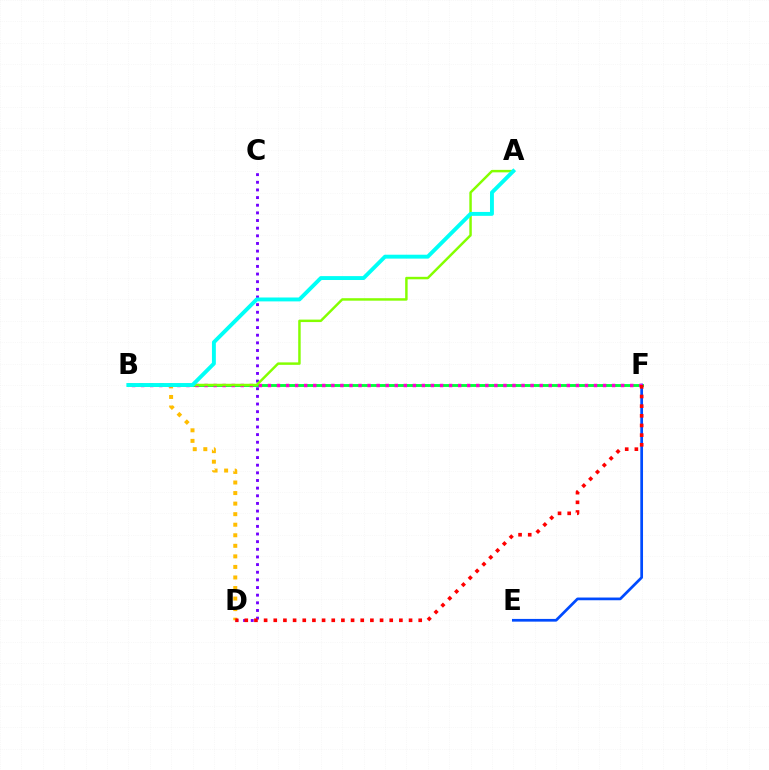{('B', 'F'): [{'color': '#00ff39', 'line_style': 'solid', 'thickness': 2.07}, {'color': '#ff00cf', 'line_style': 'dotted', 'thickness': 2.46}], ('C', 'D'): [{'color': '#7200ff', 'line_style': 'dotted', 'thickness': 2.08}], ('B', 'D'): [{'color': '#ffbd00', 'line_style': 'dotted', 'thickness': 2.87}], ('E', 'F'): [{'color': '#004bff', 'line_style': 'solid', 'thickness': 1.96}], ('A', 'B'): [{'color': '#84ff00', 'line_style': 'solid', 'thickness': 1.77}, {'color': '#00fff6', 'line_style': 'solid', 'thickness': 2.81}], ('D', 'F'): [{'color': '#ff0000', 'line_style': 'dotted', 'thickness': 2.63}]}